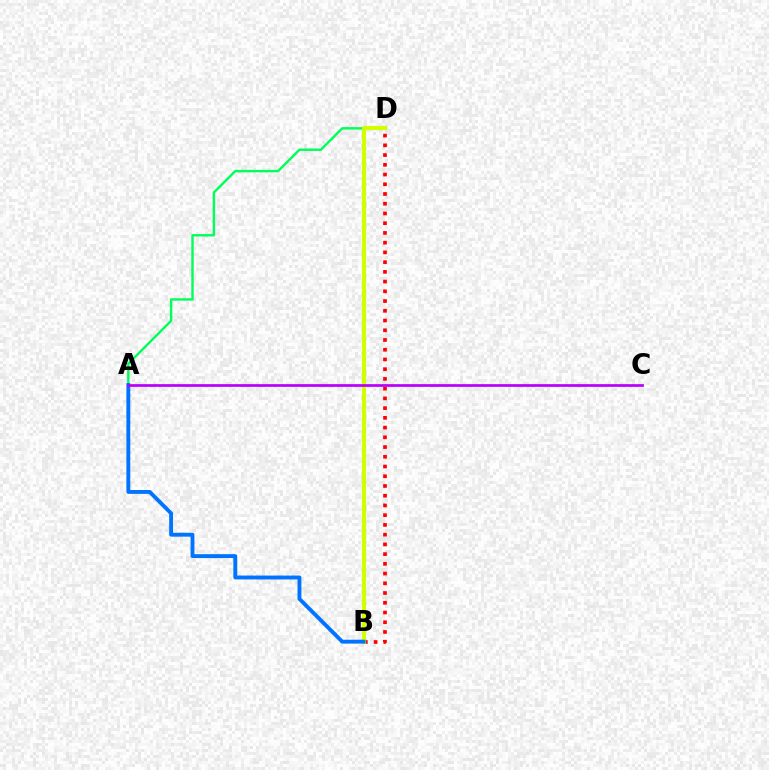{('B', 'D'): [{'color': '#ff0000', 'line_style': 'dotted', 'thickness': 2.64}, {'color': '#d1ff00', 'line_style': 'solid', 'thickness': 2.96}], ('A', 'D'): [{'color': '#00ff5c', 'line_style': 'solid', 'thickness': 1.74}], ('A', 'B'): [{'color': '#0074ff', 'line_style': 'solid', 'thickness': 2.79}], ('A', 'C'): [{'color': '#b900ff', 'line_style': 'solid', 'thickness': 1.96}]}